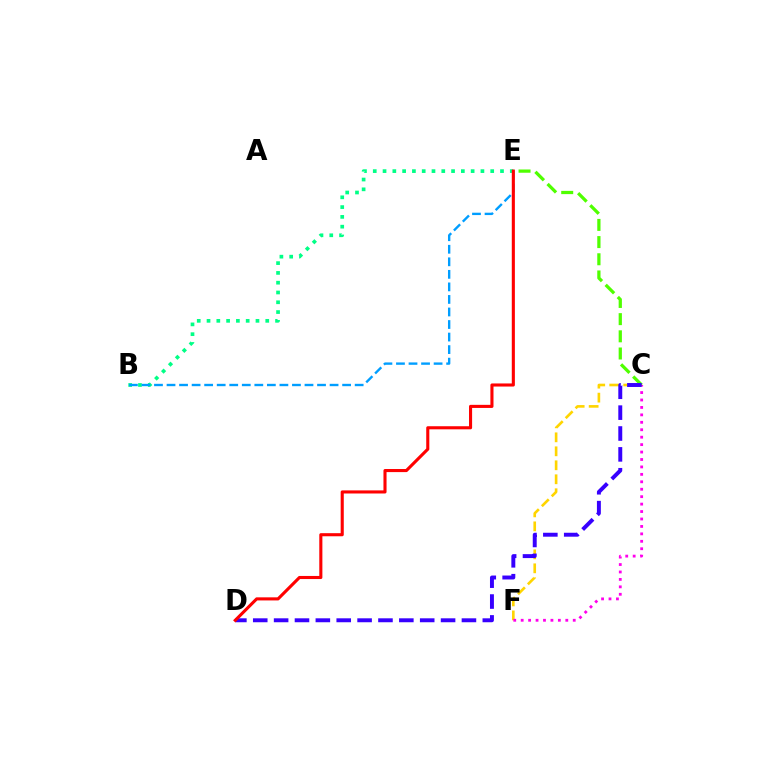{('C', 'F'): [{'color': '#ffd500', 'line_style': 'dashed', 'thickness': 1.9}, {'color': '#ff00ed', 'line_style': 'dotted', 'thickness': 2.02}], ('C', 'E'): [{'color': '#4fff00', 'line_style': 'dashed', 'thickness': 2.33}], ('B', 'E'): [{'color': '#00ff86', 'line_style': 'dotted', 'thickness': 2.66}, {'color': '#009eff', 'line_style': 'dashed', 'thickness': 1.7}], ('C', 'D'): [{'color': '#3700ff', 'line_style': 'dashed', 'thickness': 2.84}], ('D', 'E'): [{'color': '#ff0000', 'line_style': 'solid', 'thickness': 2.23}]}